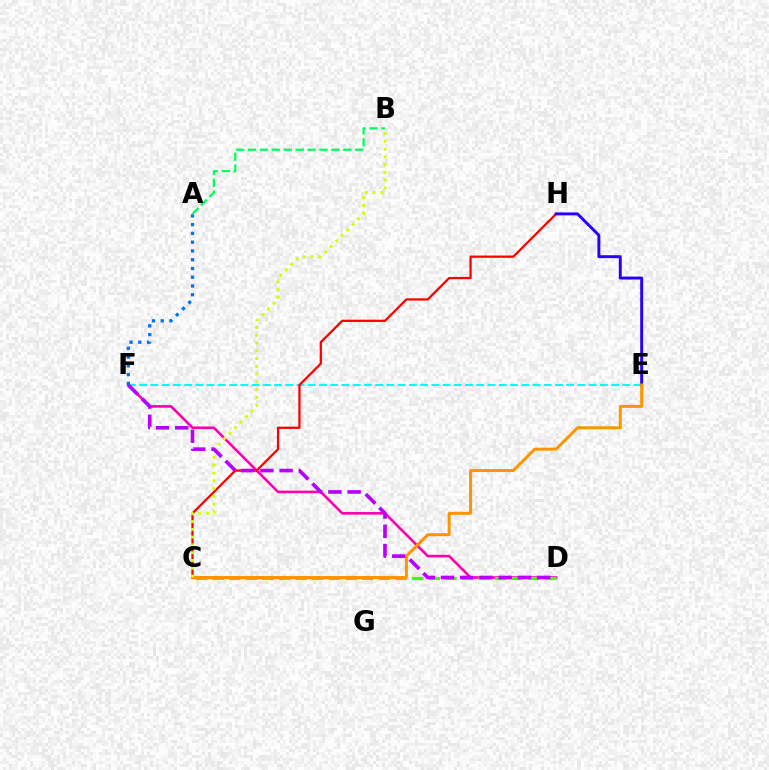{('D', 'F'): [{'color': '#ff00ac', 'line_style': 'solid', 'thickness': 1.87}, {'color': '#b900ff', 'line_style': 'dashed', 'thickness': 2.61}], ('C', 'D'): [{'color': '#3dff00', 'line_style': 'dashed', 'thickness': 2.26}], ('E', 'F'): [{'color': '#00fff6', 'line_style': 'dashed', 'thickness': 1.53}], ('C', 'H'): [{'color': '#ff0000', 'line_style': 'solid', 'thickness': 1.63}], ('E', 'H'): [{'color': '#2500ff', 'line_style': 'solid', 'thickness': 2.11}], ('C', 'E'): [{'color': '#ff9400', 'line_style': 'solid', 'thickness': 2.15}], ('B', 'C'): [{'color': '#d1ff00', 'line_style': 'dotted', 'thickness': 2.11}], ('A', 'F'): [{'color': '#0074ff', 'line_style': 'dotted', 'thickness': 2.38}], ('A', 'B'): [{'color': '#00ff5c', 'line_style': 'dashed', 'thickness': 1.62}]}